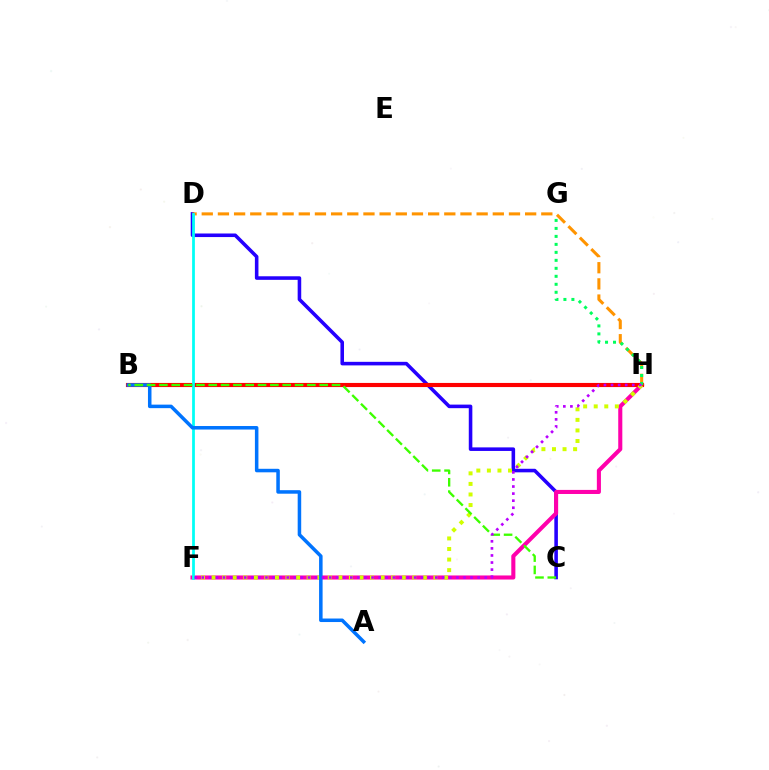{('C', 'D'): [{'color': '#2500ff', 'line_style': 'solid', 'thickness': 2.57}], ('F', 'H'): [{'color': '#ff00ac', 'line_style': 'solid', 'thickness': 2.94}, {'color': '#d1ff00', 'line_style': 'dotted', 'thickness': 2.87}, {'color': '#b900ff', 'line_style': 'dotted', 'thickness': 1.92}], ('B', 'H'): [{'color': '#ff0000', 'line_style': 'solid', 'thickness': 2.97}], ('D', 'H'): [{'color': '#ff9400', 'line_style': 'dashed', 'thickness': 2.2}], ('D', 'F'): [{'color': '#00fff6', 'line_style': 'solid', 'thickness': 1.99}], ('G', 'H'): [{'color': '#00ff5c', 'line_style': 'dotted', 'thickness': 2.17}], ('A', 'B'): [{'color': '#0074ff', 'line_style': 'solid', 'thickness': 2.53}], ('B', 'C'): [{'color': '#3dff00', 'line_style': 'dashed', 'thickness': 1.67}]}